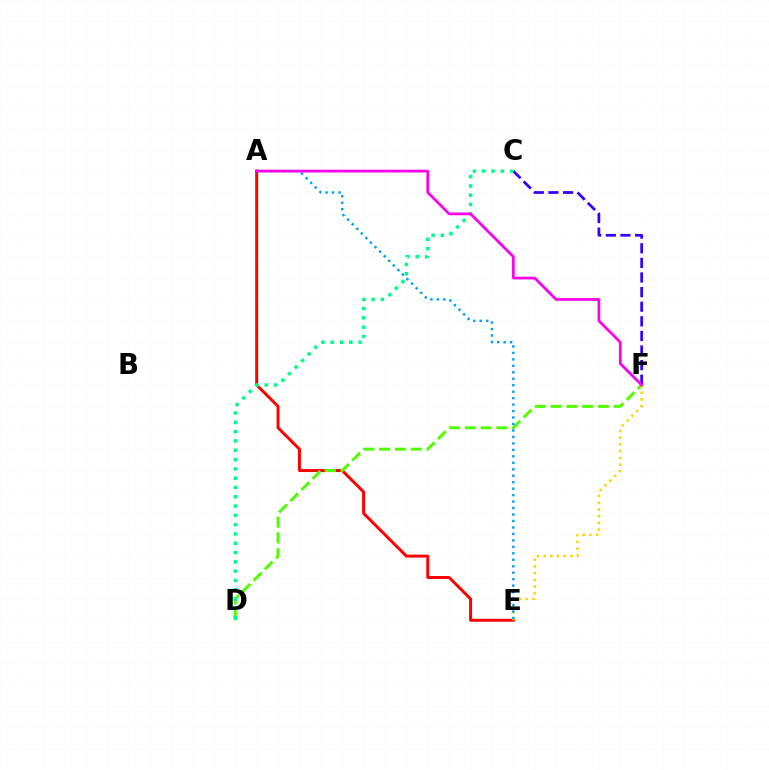{('A', 'E'): [{'color': '#ff0000', 'line_style': 'solid', 'thickness': 2.14}, {'color': '#009eff', 'line_style': 'dotted', 'thickness': 1.76}], ('C', 'F'): [{'color': '#3700ff', 'line_style': 'dashed', 'thickness': 1.98}], ('D', 'F'): [{'color': '#4fff00', 'line_style': 'dashed', 'thickness': 2.14}], ('E', 'F'): [{'color': '#ffd500', 'line_style': 'dotted', 'thickness': 1.83}], ('C', 'D'): [{'color': '#00ff86', 'line_style': 'dotted', 'thickness': 2.53}], ('A', 'F'): [{'color': '#ff00ed', 'line_style': 'solid', 'thickness': 1.98}]}